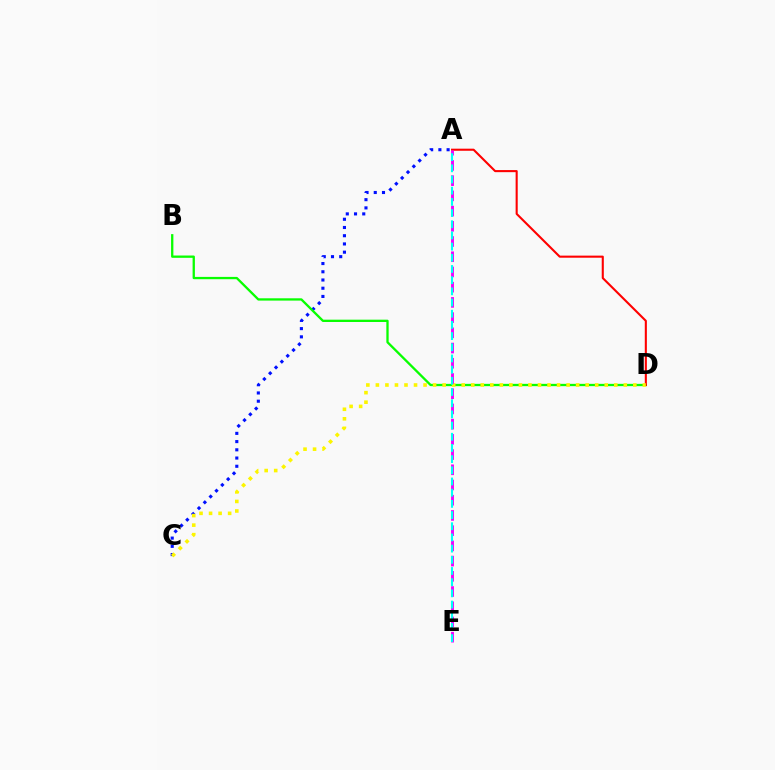{('A', 'C'): [{'color': '#0010ff', 'line_style': 'dotted', 'thickness': 2.24}], ('B', 'D'): [{'color': '#08ff00', 'line_style': 'solid', 'thickness': 1.66}], ('A', 'D'): [{'color': '#ff0000', 'line_style': 'solid', 'thickness': 1.51}], ('C', 'D'): [{'color': '#fcf500', 'line_style': 'dotted', 'thickness': 2.59}], ('A', 'E'): [{'color': '#ee00ff', 'line_style': 'dashed', 'thickness': 2.07}, {'color': '#00fff6', 'line_style': 'dashed', 'thickness': 1.52}]}